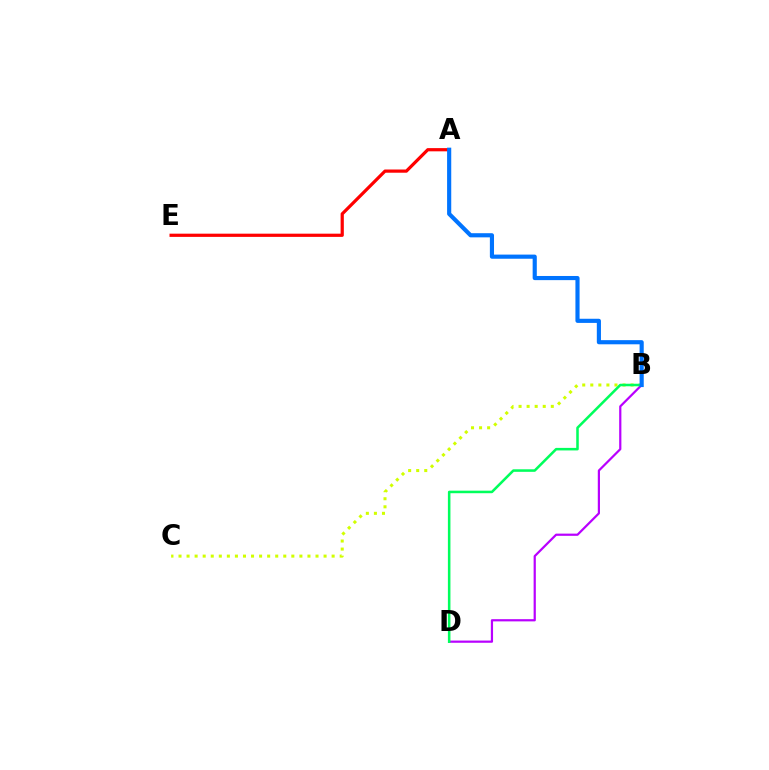{('B', 'C'): [{'color': '#d1ff00', 'line_style': 'dotted', 'thickness': 2.19}], ('B', 'D'): [{'color': '#b900ff', 'line_style': 'solid', 'thickness': 1.59}, {'color': '#00ff5c', 'line_style': 'solid', 'thickness': 1.83}], ('A', 'E'): [{'color': '#ff0000', 'line_style': 'solid', 'thickness': 2.31}], ('A', 'B'): [{'color': '#0074ff', 'line_style': 'solid', 'thickness': 2.99}]}